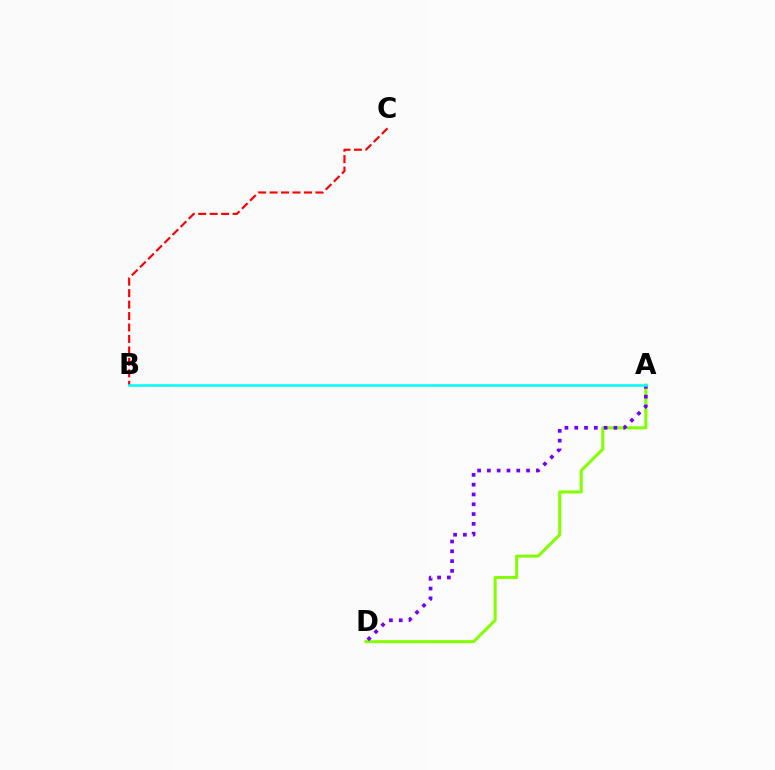{('A', 'D'): [{'color': '#84ff00', 'line_style': 'solid', 'thickness': 2.19}, {'color': '#7200ff', 'line_style': 'dotted', 'thickness': 2.66}], ('B', 'C'): [{'color': '#ff0000', 'line_style': 'dashed', 'thickness': 1.56}], ('A', 'B'): [{'color': '#00fff6', 'line_style': 'solid', 'thickness': 1.86}]}